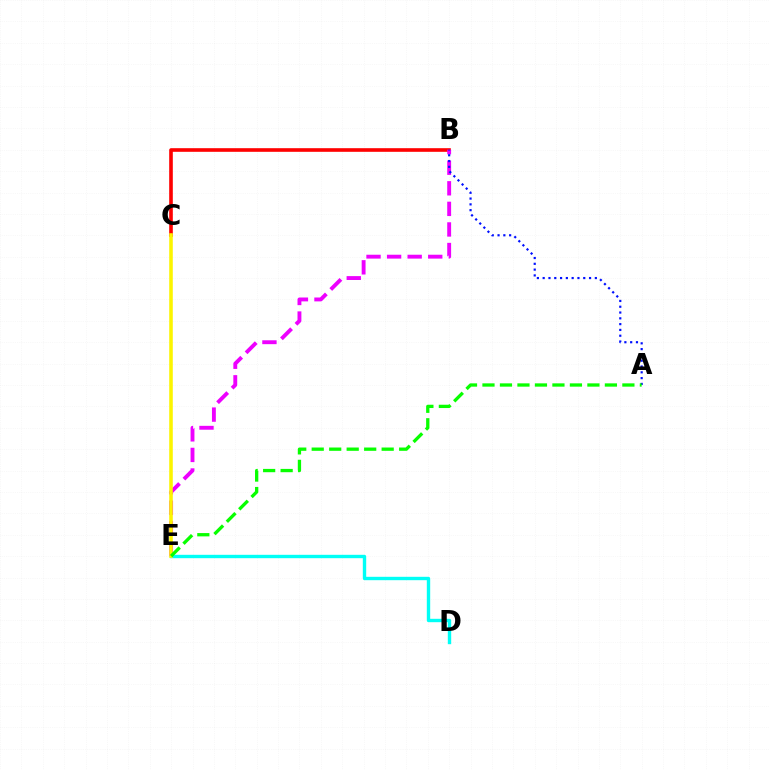{('B', 'C'): [{'color': '#ff0000', 'line_style': 'solid', 'thickness': 2.61}], ('D', 'E'): [{'color': '#00fff6', 'line_style': 'solid', 'thickness': 2.43}], ('B', 'E'): [{'color': '#ee00ff', 'line_style': 'dashed', 'thickness': 2.79}], ('C', 'E'): [{'color': '#fcf500', 'line_style': 'solid', 'thickness': 2.57}], ('A', 'B'): [{'color': '#0010ff', 'line_style': 'dotted', 'thickness': 1.58}], ('A', 'E'): [{'color': '#08ff00', 'line_style': 'dashed', 'thickness': 2.38}]}